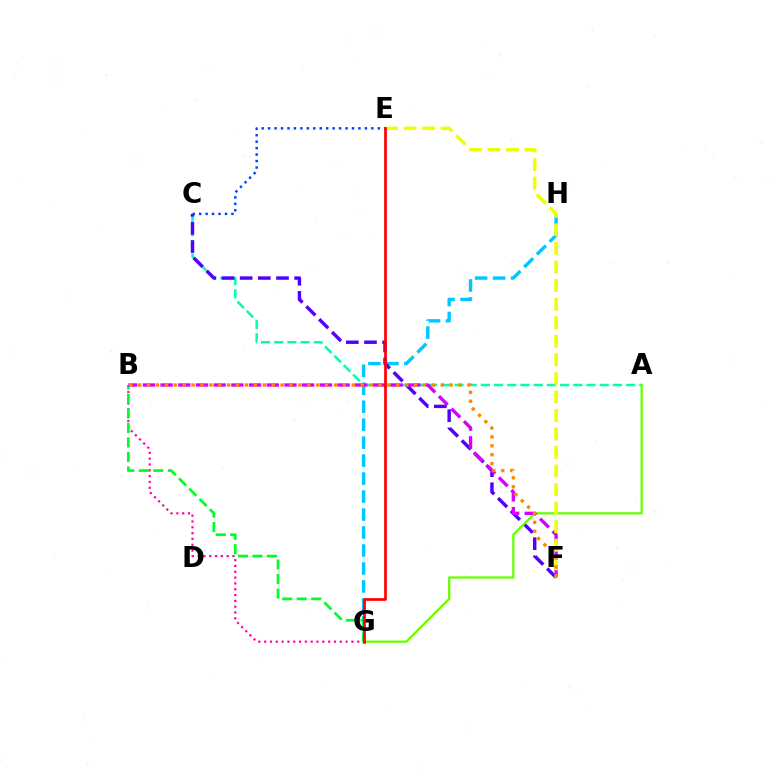{('A', 'C'): [{'color': '#00ffaf', 'line_style': 'dashed', 'thickness': 1.79}], ('G', 'H'): [{'color': '#00c7ff', 'line_style': 'dashed', 'thickness': 2.44}], ('B', 'G'): [{'color': '#ff00a0', 'line_style': 'dotted', 'thickness': 1.58}, {'color': '#00ff27', 'line_style': 'dashed', 'thickness': 1.97}], ('C', 'F'): [{'color': '#4f00ff', 'line_style': 'dashed', 'thickness': 2.47}], ('A', 'G'): [{'color': '#66ff00', 'line_style': 'solid', 'thickness': 1.63}], ('B', 'F'): [{'color': '#d600ff', 'line_style': 'dashed', 'thickness': 2.4}, {'color': '#ff8800', 'line_style': 'dotted', 'thickness': 2.42}], ('C', 'E'): [{'color': '#003fff', 'line_style': 'dotted', 'thickness': 1.75}], ('E', 'F'): [{'color': '#eeff00', 'line_style': 'dashed', 'thickness': 2.52}], ('E', 'G'): [{'color': '#ff0000', 'line_style': 'solid', 'thickness': 1.94}]}